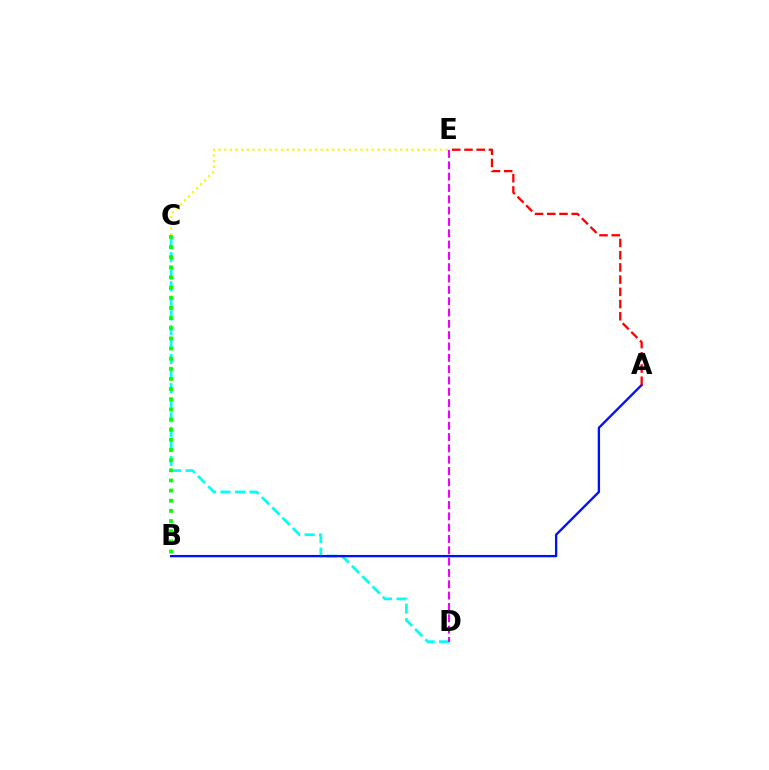{('C', 'E'): [{'color': '#fcf500', 'line_style': 'dotted', 'thickness': 1.54}], ('C', 'D'): [{'color': '#00fff6', 'line_style': 'dashed', 'thickness': 1.98}], ('B', 'C'): [{'color': '#08ff00', 'line_style': 'dotted', 'thickness': 2.76}], ('D', 'E'): [{'color': '#ee00ff', 'line_style': 'dashed', 'thickness': 1.54}], ('A', 'B'): [{'color': '#0010ff', 'line_style': 'solid', 'thickness': 1.68}], ('A', 'E'): [{'color': '#ff0000', 'line_style': 'dashed', 'thickness': 1.66}]}